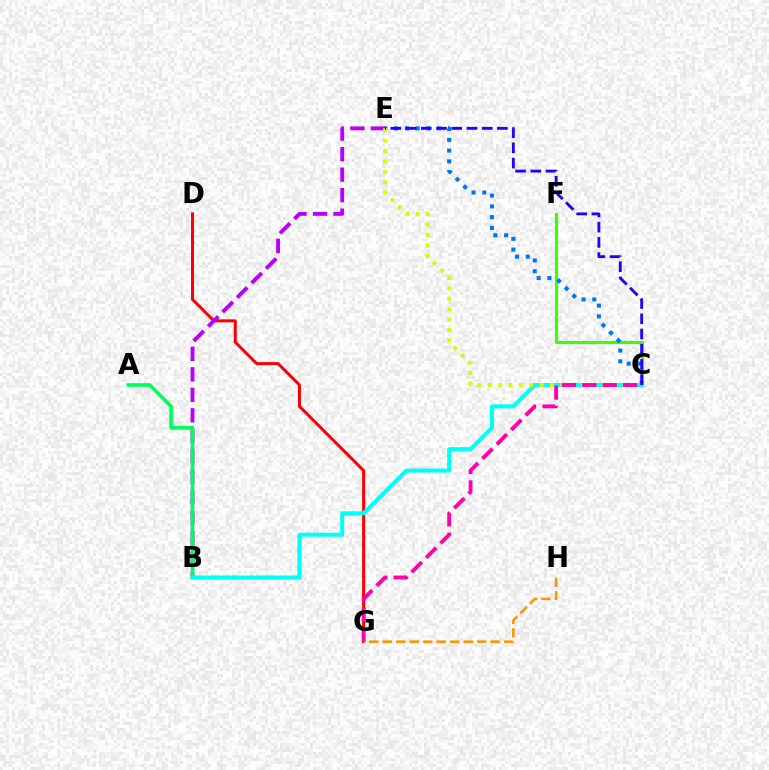{('C', 'F'): [{'color': '#3dff00', 'line_style': 'solid', 'thickness': 2.27}], ('D', 'G'): [{'color': '#ff0000', 'line_style': 'solid', 'thickness': 2.16}], ('B', 'E'): [{'color': '#b900ff', 'line_style': 'dashed', 'thickness': 2.78}], ('C', 'E'): [{'color': '#0074ff', 'line_style': 'dotted', 'thickness': 2.92}, {'color': '#d1ff00', 'line_style': 'dotted', 'thickness': 2.82}, {'color': '#2500ff', 'line_style': 'dashed', 'thickness': 2.07}], ('A', 'B'): [{'color': '#00ff5c', 'line_style': 'solid', 'thickness': 2.64}], ('B', 'C'): [{'color': '#00fff6', 'line_style': 'solid', 'thickness': 2.88}], ('G', 'H'): [{'color': '#ff9400', 'line_style': 'dashed', 'thickness': 1.83}], ('C', 'G'): [{'color': '#ff00ac', 'line_style': 'dashed', 'thickness': 2.77}]}